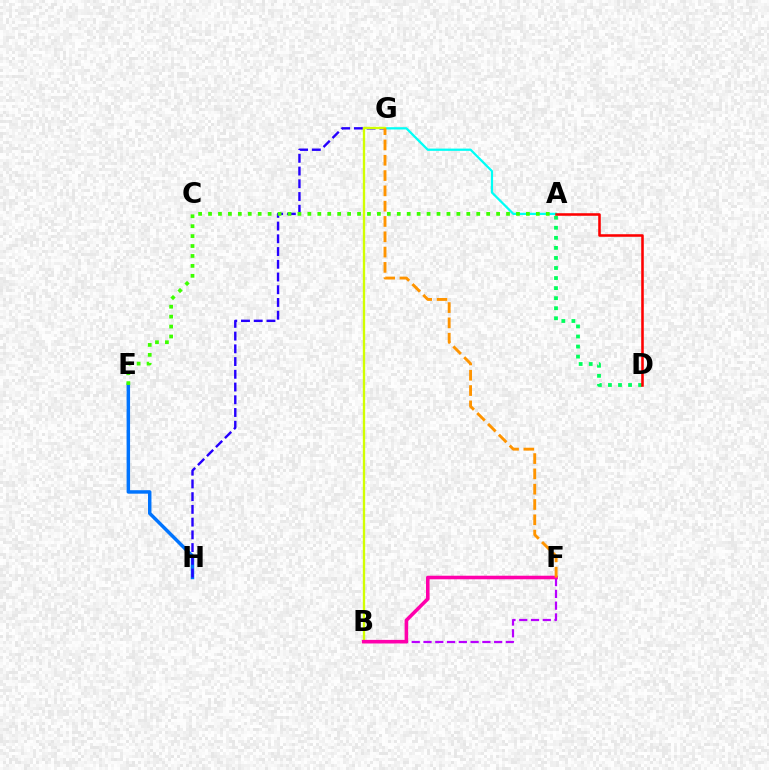{('A', 'D'): [{'color': '#00ff5c', 'line_style': 'dotted', 'thickness': 2.73}, {'color': '#ff0000', 'line_style': 'solid', 'thickness': 1.85}], ('E', 'H'): [{'color': '#0074ff', 'line_style': 'solid', 'thickness': 2.49}], ('B', 'F'): [{'color': '#b900ff', 'line_style': 'dashed', 'thickness': 1.6}, {'color': '#ff00ac', 'line_style': 'solid', 'thickness': 2.56}], ('G', 'H'): [{'color': '#2500ff', 'line_style': 'dashed', 'thickness': 1.73}], ('A', 'G'): [{'color': '#00fff6', 'line_style': 'solid', 'thickness': 1.63}], ('B', 'G'): [{'color': '#d1ff00', 'line_style': 'solid', 'thickness': 1.68}], ('A', 'E'): [{'color': '#3dff00', 'line_style': 'dotted', 'thickness': 2.7}], ('F', 'G'): [{'color': '#ff9400', 'line_style': 'dashed', 'thickness': 2.08}]}